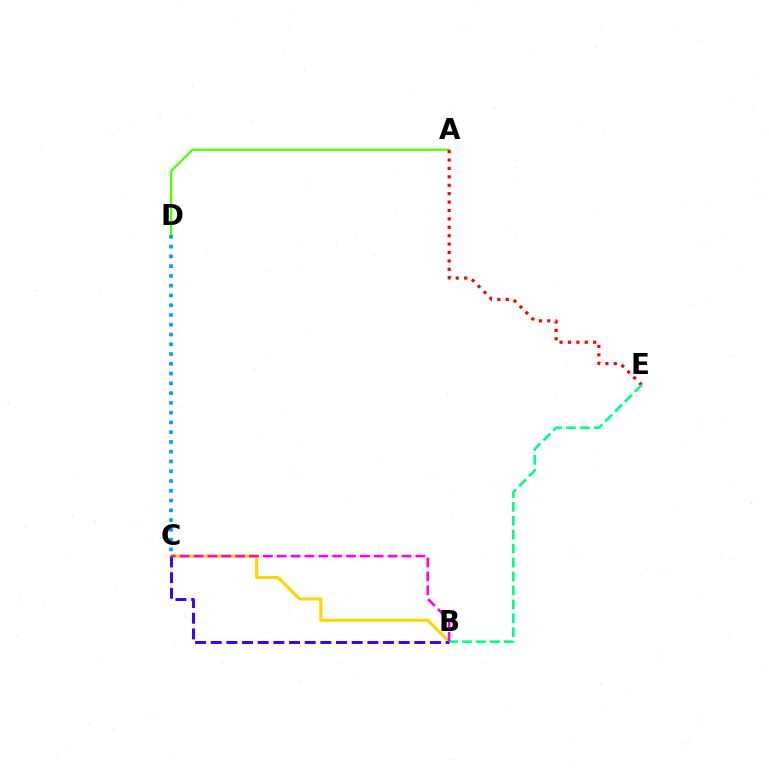{('B', 'C'): [{'color': '#ffd500', 'line_style': 'solid', 'thickness': 2.21}, {'color': '#3700ff', 'line_style': 'dashed', 'thickness': 2.13}, {'color': '#ff00ed', 'line_style': 'dashed', 'thickness': 1.88}], ('A', 'D'): [{'color': '#4fff00', 'line_style': 'solid', 'thickness': 1.62}], ('A', 'E'): [{'color': '#ff0000', 'line_style': 'dotted', 'thickness': 2.28}], ('C', 'D'): [{'color': '#009eff', 'line_style': 'dotted', 'thickness': 2.65}], ('B', 'E'): [{'color': '#00ff86', 'line_style': 'dashed', 'thickness': 1.89}]}